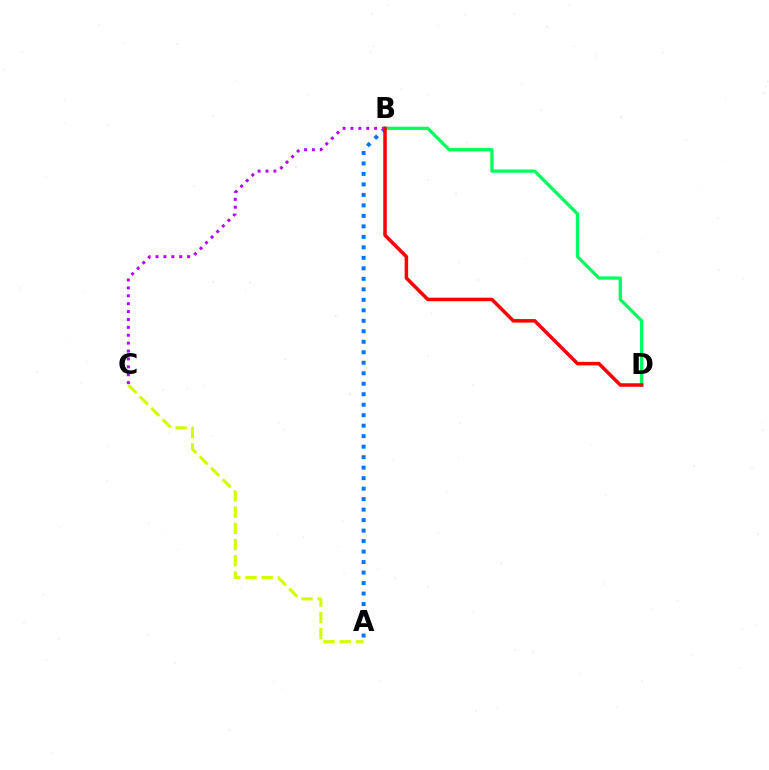{('A', 'C'): [{'color': '#d1ff00', 'line_style': 'dashed', 'thickness': 2.2}], ('A', 'B'): [{'color': '#0074ff', 'line_style': 'dotted', 'thickness': 2.85}], ('B', 'C'): [{'color': '#b900ff', 'line_style': 'dotted', 'thickness': 2.15}], ('B', 'D'): [{'color': '#00ff5c', 'line_style': 'solid', 'thickness': 2.35}, {'color': '#ff0000', 'line_style': 'solid', 'thickness': 2.53}]}